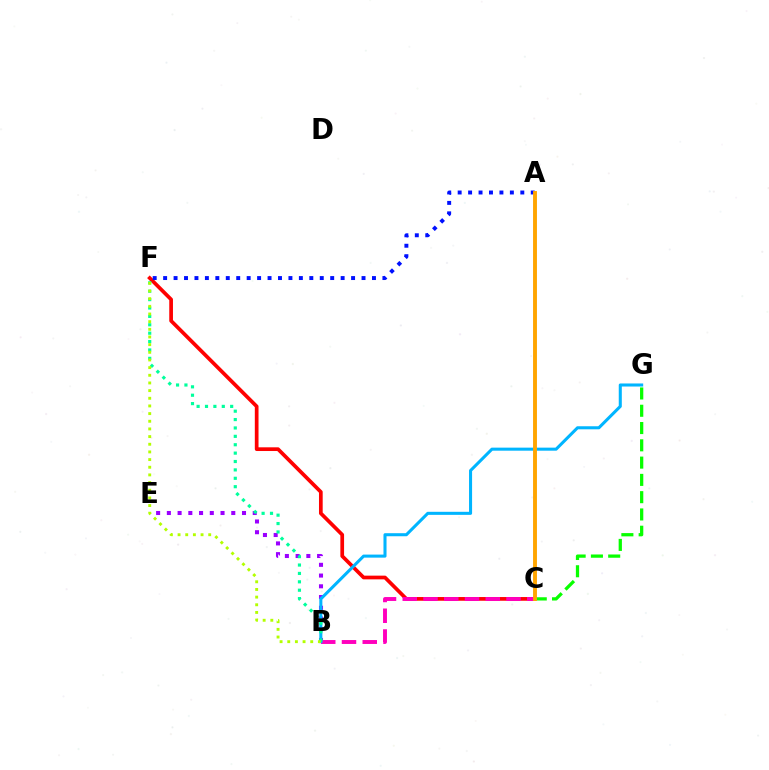{('C', 'F'): [{'color': '#ff0000', 'line_style': 'solid', 'thickness': 2.67}], ('B', 'E'): [{'color': '#9b00ff', 'line_style': 'dotted', 'thickness': 2.92}], ('B', 'C'): [{'color': '#ff00bd', 'line_style': 'dashed', 'thickness': 2.82}], ('B', 'G'): [{'color': '#00b5ff', 'line_style': 'solid', 'thickness': 2.2}], ('A', 'F'): [{'color': '#0010ff', 'line_style': 'dotted', 'thickness': 2.84}], ('B', 'F'): [{'color': '#00ff9d', 'line_style': 'dotted', 'thickness': 2.28}, {'color': '#b3ff00', 'line_style': 'dotted', 'thickness': 2.08}], ('C', 'G'): [{'color': '#08ff00', 'line_style': 'dashed', 'thickness': 2.35}], ('A', 'C'): [{'color': '#ffa500', 'line_style': 'solid', 'thickness': 2.8}]}